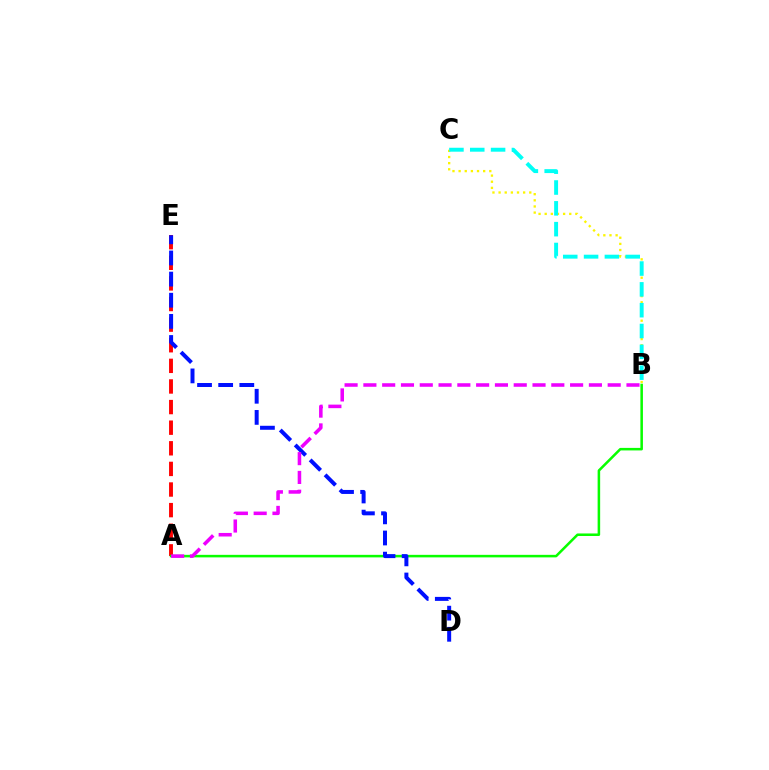{('B', 'C'): [{'color': '#fcf500', 'line_style': 'dotted', 'thickness': 1.67}, {'color': '#00fff6', 'line_style': 'dashed', 'thickness': 2.83}], ('A', 'E'): [{'color': '#ff0000', 'line_style': 'dashed', 'thickness': 2.8}], ('A', 'B'): [{'color': '#08ff00', 'line_style': 'solid', 'thickness': 1.82}, {'color': '#ee00ff', 'line_style': 'dashed', 'thickness': 2.55}], ('D', 'E'): [{'color': '#0010ff', 'line_style': 'dashed', 'thickness': 2.87}]}